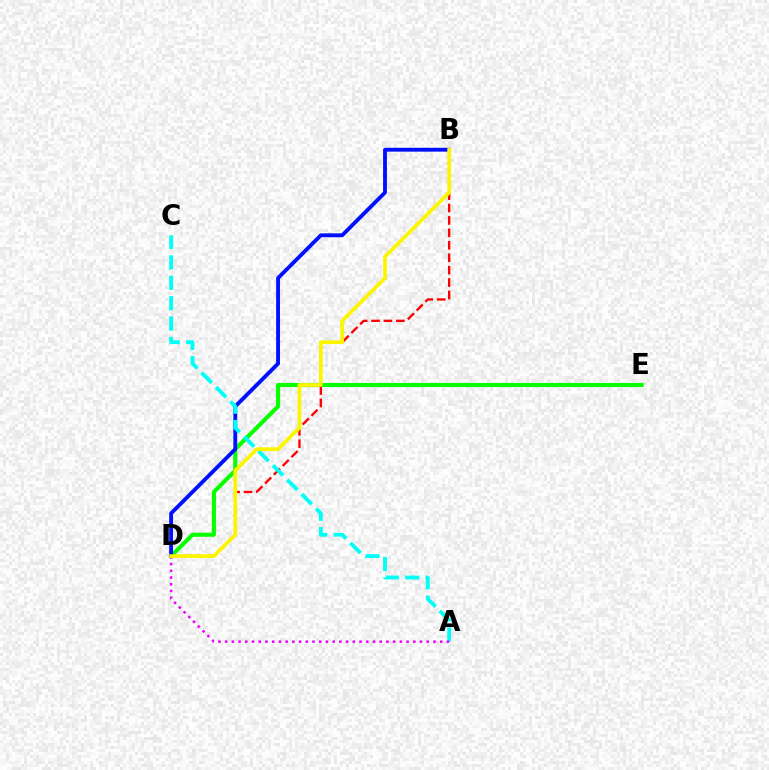{('D', 'E'): [{'color': '#08ff00', 'line_style': 'solid', 'thickness': 2.96}], ('B', 'D'): [{'color': '#ff0000', 'line_style': 'dashed', 'thickness': 1.69}, {'color': '#0010ff', 'line_style': 'solid', 'thickness': 2.77}, {'color': '#fcf500', 'line_style': 'solid', 'thickness': 2.68}], ('A', 'C'): [{'color': '#00fff6', 'line_style': 'dashed', 'thickness': 2.77}], ('A', 'D'): [{'color': '#ee00ff', 'line_style': 'dotted', 'thickness': 1.83}]}